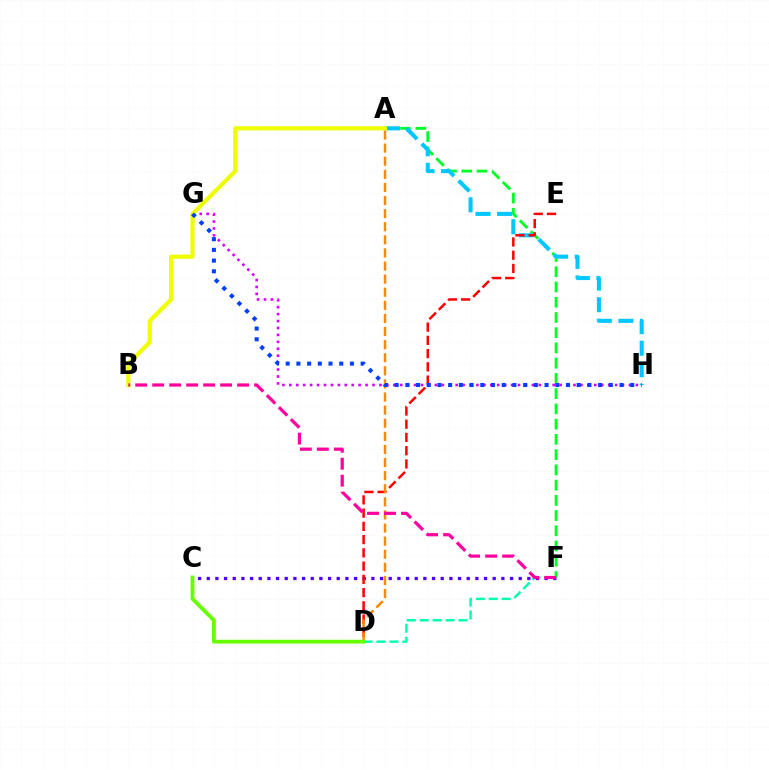{('D', 'F'): [{'color': '#00ffaf', 'line_style': 'dashed', 'thickness': 1.75}], ('C', 'F'): [{'color': '#4f00ff', 'line_style': 'dotted', 'thickness': 2.35}], ('A', 'F'): [{'color': '#00ff27', 'line_style': 'dashed', 'thickness': 2.07}], ('G', 'H'): [{'color': '#d600ff', 'line_style': 'dotted', 'thickness': 1.88}, {'color': '#003fff', 'line_style': 'dotted', 'thickness': 2.91}], ('A', 'H'): [{'color': '#00c7ff', 'line_style': 'dashed', 'thickness': 2.93}], ('D', 'E'): [{'color': '#ff0000', 'line_style': 'dashed', 'thickness': 1.8}], ('A', 'D'): [{'color': '#ff8800', 'line_style': 'dashed', 'thickness': 1.78}], ('C', 'D'): [{'color': '#66ff00', 'line_style': 'solid', 'thickness': 2.73}], ('A', 'B'): [{'color': '#eeff00', 'line_style': 'solid', 'thickness': 3.0}], ('B', 'F'): [{'color': '#ff00a0', 'line_style': 'dashed', 'thickness': 2.31}]}